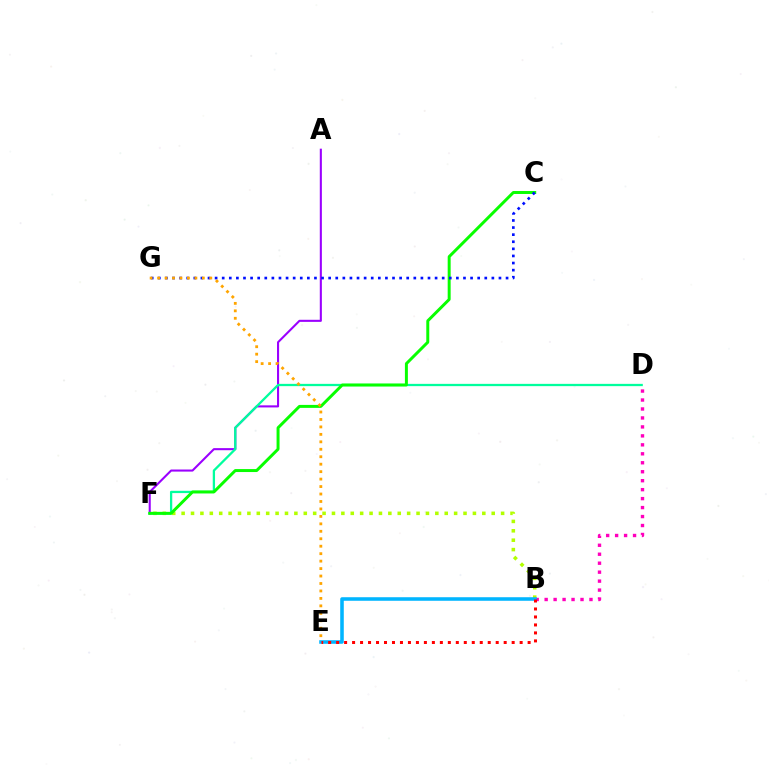{('A', 'F'): [{'color': '#9b00ff', 'line_style': 'solid', 'thickness': 1.5}], ('B', 'F'): [{'color': '#b3ff00', 'line_style': 'dotted', 'thickness': 2.55}], ('B', 'D'): [{'color': '#ff00bd', 'line_style': 'dotted', 'thickness': 2.44}], ('D', 'F'): [{'color': '#00ff9d', 'line_style': 'solid', 'thickness': 1.64}], ('B', 'E'): [{'color': '#00b5ff', 'line_style': 'solid', 'thickness': 2.56}, {'color': '#ff0000', 'line_style': 'dotted', 'thickness': 2.17}], ('C', 'F'): [{'color': '#08ff00', 'line_style': 'solid', 'thickness': 2.14}], ('C', 'G'): [{'color': '#0010ff', 'line_style': 'dotted', 'thickness': 1.93}], ('E', 'G'): [{'color': '#ffa500', 'line_style': 'dotted', 'thickness': 2.03}]}